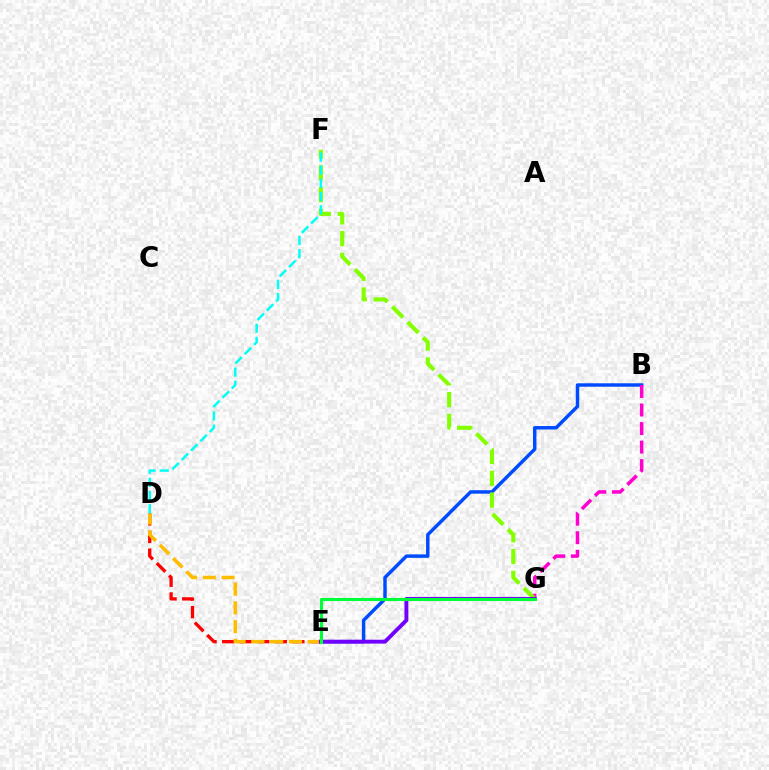{('B', 'E'): [{'color': '#004bff', 'line_style': 'solid', 'thickness': 2.48}], ('D', 'E'): [{'color': '#ff0000', 'line_style': 'dashed', 'thickness': 2.39}, {'color': '#ffbd00', 'line_style': 'dashed', 'thickness': 2.55}], ('B', 'G'): [{'color': '#ff00cf', 'line_style': 'dashed', 'thickness': 2.52}], ('F', 'G'): [{'color': '#84ff00', 'line_style': 'dashed', 'thickness': 2.96}], ('D', 'F'): [{'color': '#00fff6', 'line_style': 'dashed', 'thickness': 1.79}], ('E', 'G'): [{'color': '#7200ff', 'line_style': 'solid', 'thickness': 2.8}, {'color': '#00ff39', 'line_style': 'solid', 'thickness': 2.24}]}